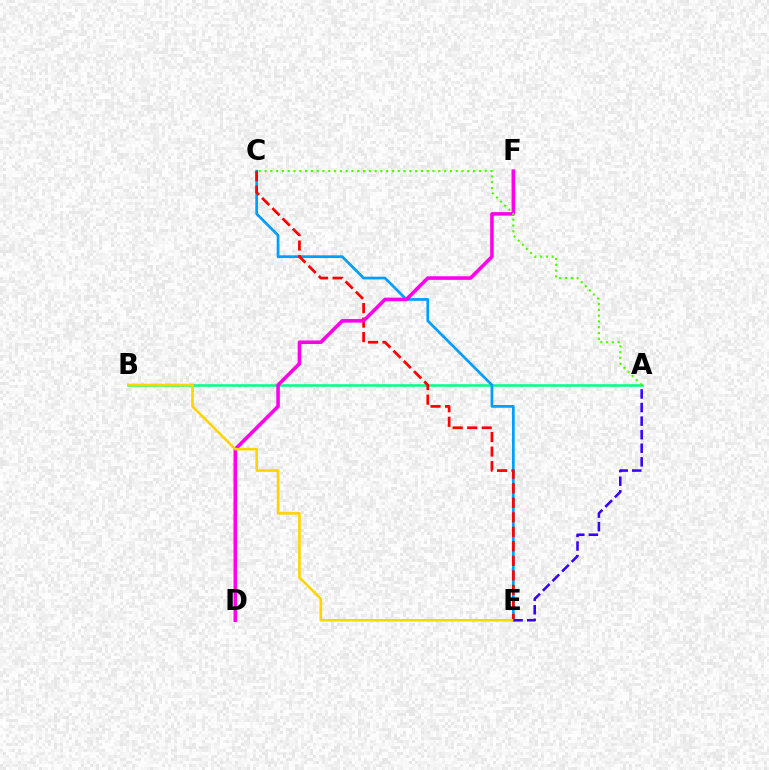{('A', 'B'): [{'color': '#00ff86', 'line_style': 'solid', 'thickness': 1.82}], ('C', 'E'): [{'color': '#009eff', 'line_style': 'solid', 'thickness': 1.96}, {'color': '#ff0000', 'line_style': 'dashed', 'thickness': 1.97}], ('D', 'F'): [{'color': '#ff00ed', 'line_style': 'solid', 'thickness': 2.57}], ('A', 'C'): [{'color': '#4fff00', 'line_style': 'dotted', 'thickness': 1.57}], ('B', 'E'): [{'color': '#ffd500', 'line_style': 'solid', 'thickness': 1.88}], ('A', 'E'): [{'color': '#3700ff', 'line_style': 'dashed', 'thickness': 1.84}]}